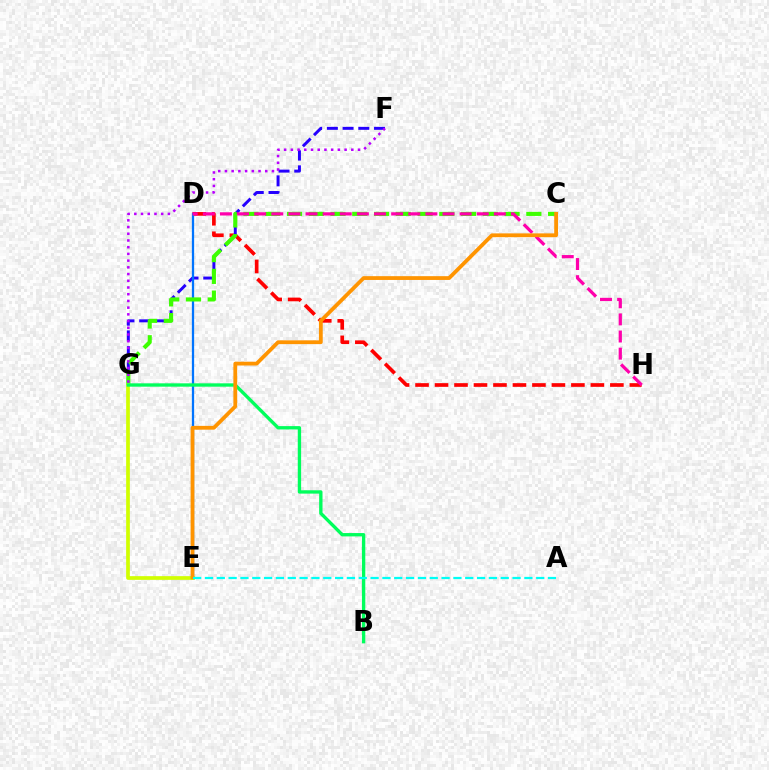{('D', 'H'): [{'color': '#ff0000', 'line_style': 'dashed', 'thickness': 2.65}, {'color': '#ff00ac', 'line_style': 'dashed', 'thickness': 2.33}], ('F', 'G'): [{'color': '#2500ff', 'line_style': 'dashed', 'thickness': 2.14}, {'color': '#b900ff', 'line_style': 'dotted', 'thickness': 1.82}], ('D', 'E'): [{'color': '#0074ff', 'line_style': 'solid', 'thickness': 1.63}], ('C', 'G'): [{'color': '#3dff00', 'line_style': 'dashed', 'thickness': 2.96}], ('E', 'G'): [{'color': '#d1ff00', 'line_style': 'solid', 'thickness': 2.67}], ('B', 'G'): [{'color': '#00ff5c', 'line_style': 'solid', 'thickness': 2.41}], ('C', 'E'): [{'color': '#ff9400', 'line_style': 'solid', 'thickness': 2.73}], ('A', 'E'): [{'color': '#00fff6', 'line_style': 'dashed', 'thickness': 1.61}]}